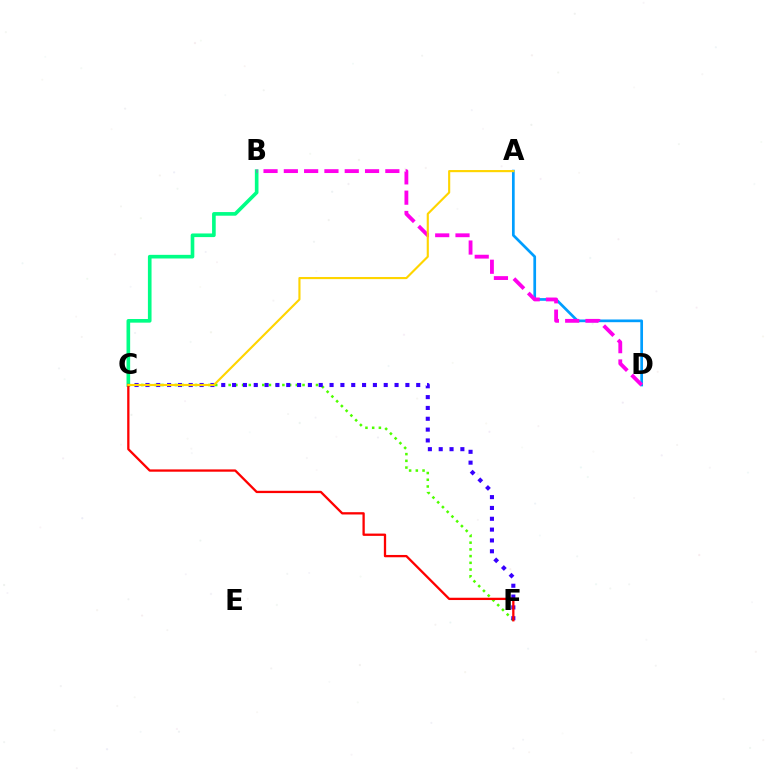{('C', 'F'): [{'color': '#4fff00', 'line_style': 'dotted', 'thickness': 1.83}, {'color': '#3700ff', 'line_style': 'dotted', 'thickness': 2.94}, {'color': '#ff0000', 'line_style': 'solid', 'thickness': 1.65}], ('B', 'C'): [{'color': '#00ff86', 'line_style': 'solid', 'thickness': 2.62}], ('A', 'D'): [{'color': '#009eff', 'line_style': 'solid', 'thickness': 1.95}], ('B', 'D'): [{'color': '#ff00ed', 'line_style': 'dashed', 'thickness': 2.76}], ('A', 'C'): [{'color': '#ffd500', 'line_style': 'solid', 'thickness': 1.54}]}